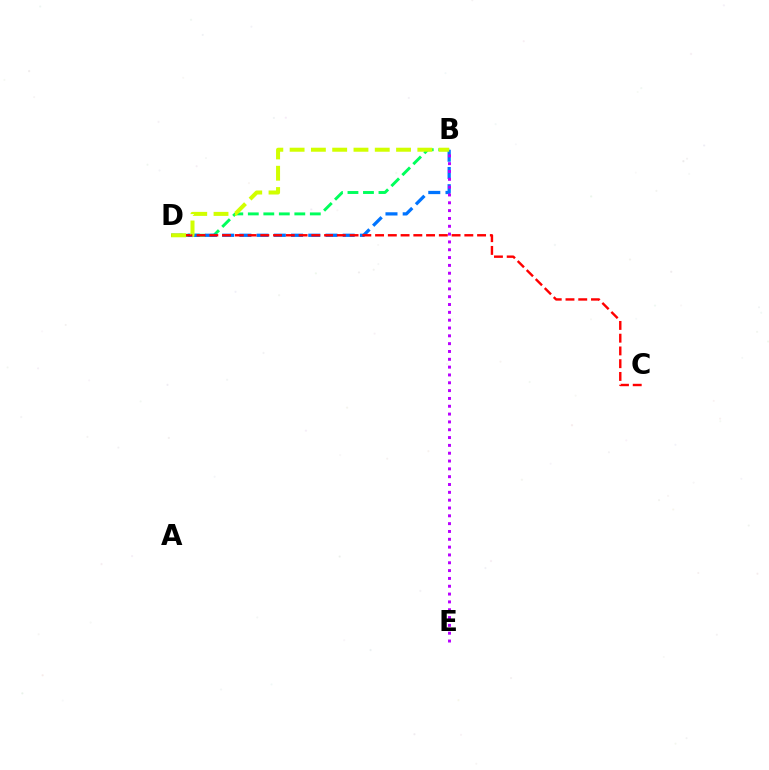{('B', 'D'): [{'color': '#00ff5c', 'line_style': 'dashed', 'thickness': 2.11}, {'color': '#0074ff', 'line_style': 'dashed', 'thickness': 2.34}, {'color': '#d1ff00', 'line_style': 'dashed', 'thickness': 2.89}], ('B', 'E'): [{'color': '#b900ff', 'line_style': 'dotted', 'thickness': 2.13}], ('C', 'D'): [{'color': '#ff0000', 'line_style': 'dashed', 'thickness': 1.73}]}